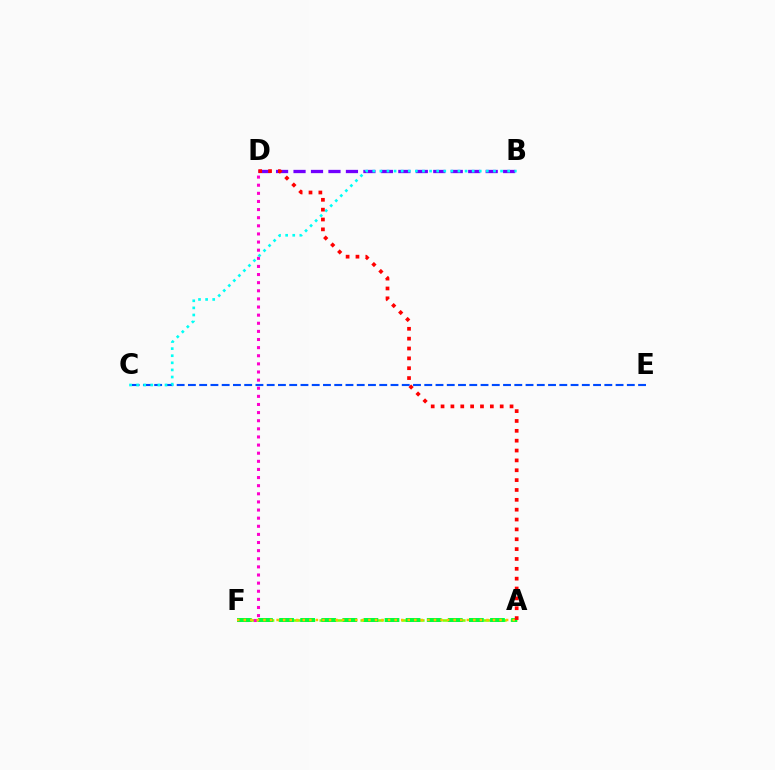{('C', 'E'): [{'color': '#004bff', 'line_style': 'dashed', 'thickness': 1.53}], ('A', 'F'): [{'color': '#84ff00', 'line_style': 'dashed', 'thickness': 1.86}, {'color': '#00ff39', 'line_style': 'dashed', 'thickness': 2.87}, {'color': '#ffbd00', 'line_style': 'dotted', 'thickness': 1.78}], ('B', 'D'): [{'color': '#7200ff', 'line_style': 'dashed', 'thickness': 2.37}], ('D', 'F'): [{'color': '#ff00cf', 'line_style': 'dotted', 'thickness': 2.21}], ('B', 'C'): [{'color': '#00fff6', 'line_style': 'dotted', 'thickness': 1.93}], ('A', 'D'): [{'color': '#ff0000', 'line_style': 'dotted', 'thickness': 2.68}]}